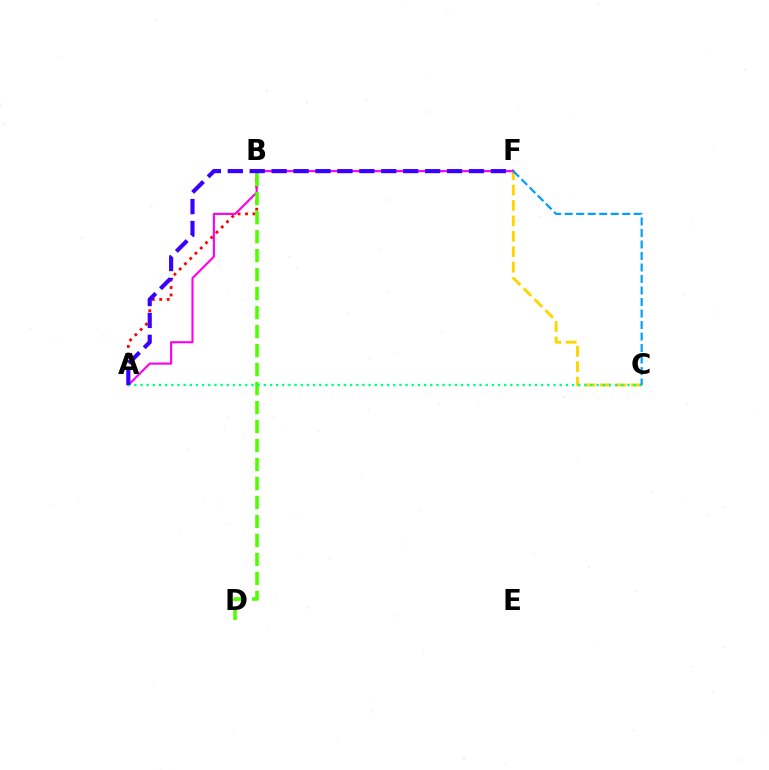{('A', 'B'): [{'color': '#ff0000', 'line_style': 'dotted', 'thickness': 2.02}], ('A', 'F'): [{'color': '#ff00ed', 'line_style': 'solid', 'thickness': 1.53}, {'color': '#3700ff', 'line_style': 'dashed', 'thickness': 2.98}], ('B', 'D'): [{'color': '#4fff00', 'line_style': 'dashed', 'thickness': 2.58}], ('C', 'F'): [{'color': '#ffd500', 'line_style': 'dashed', 'thickness': 2.09}, {'color': '#009eff', 'line_style': 'dashed', 'thickness': 1.56}], ('A', 'C'): [{'color': '#00ff86', 'line_style': 'dotted', 'thickness': 1.67}]}